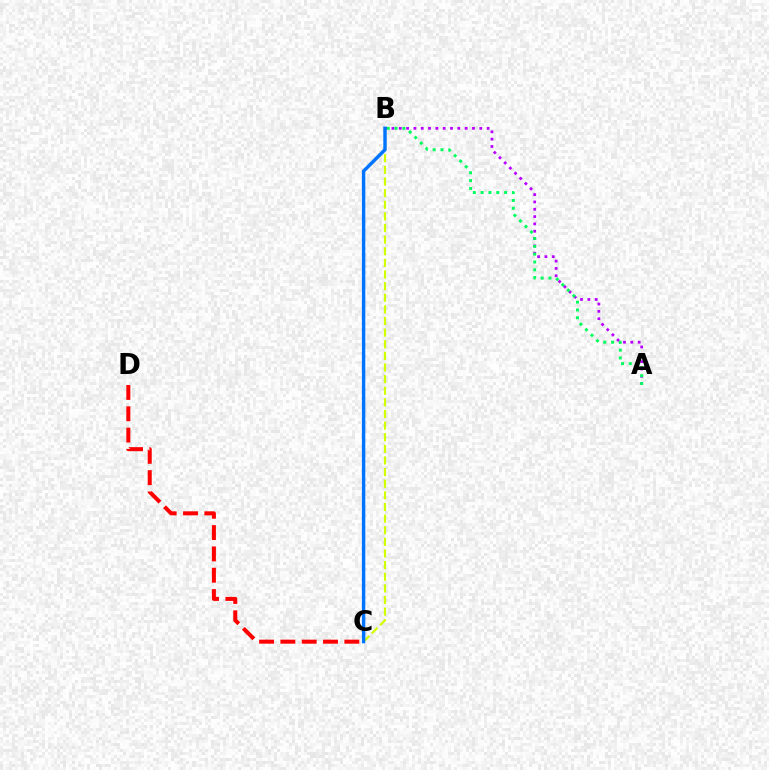{('A', 'B'): [{'color': '#b900ff', 'line_style': 'dotted', 'thickness': 1.99}, {'color': '#00ff5c', 'line_style': 'dotted', 'thickness': 2.13}], ('C', 'D'): [{'color': '#ff0000', 'line_style': 'dashed', 'thickness': 2.9}], ('B', 'C'): [{'color': '#d1ff00', 'line_style': 'dashed', 'thickness': 1.58}, {'color': '#0074ff', 'line_style': 'solid', 'thickness': 2.45}]}